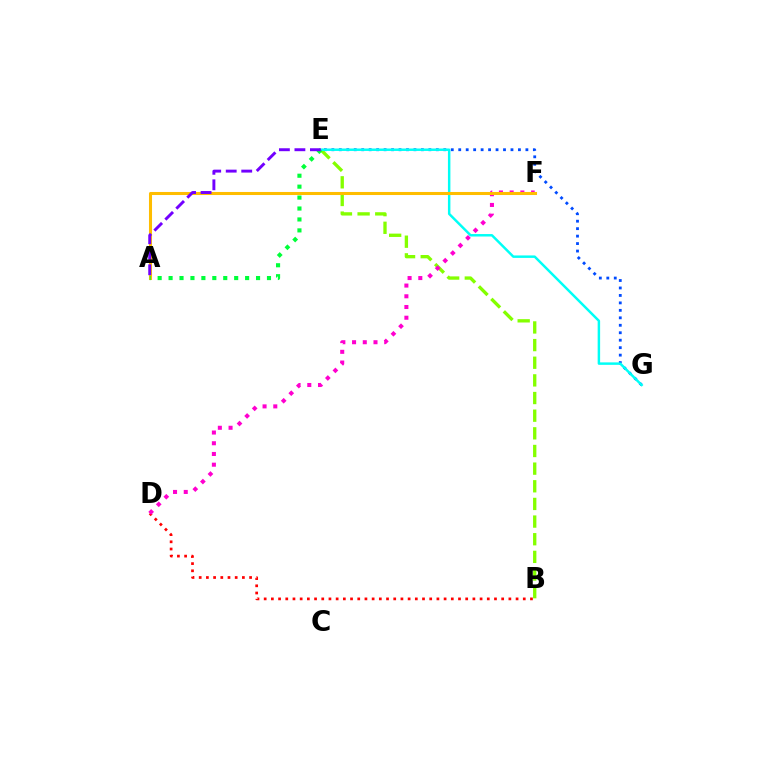{('B', 'D'): [{'color': '#ff0000', 'line_style': 'dotted', 'thickness': 1.96}], ('E', 'G'): [{'color': '#004bff', 'line_style': 'dotted', 'thickness': 2.03}, {'color': '#00fff6', 'line_style': 'solid', 'thickness': 1.77}], ('B', 'E'): [{'color': '#84ff00', 'line_style': 'dashed', 'thickness': 2.4}], ('D', 'F'): [{'color': '#ff00cf', 'line_style': 'dotted', 'thickness': 2.91}], ('A', 'F'): [{'color': '#ffbd00', 'line_style': 'solid', 'thickness': 2.2}], ('A', 'E'): [{'color': '#00ff39', 'line_style': 'dotted', 'thickness': 2.97}, {'color': '#7200ff', 'line_style': 'dashed', 'thickness': 2.11}]}